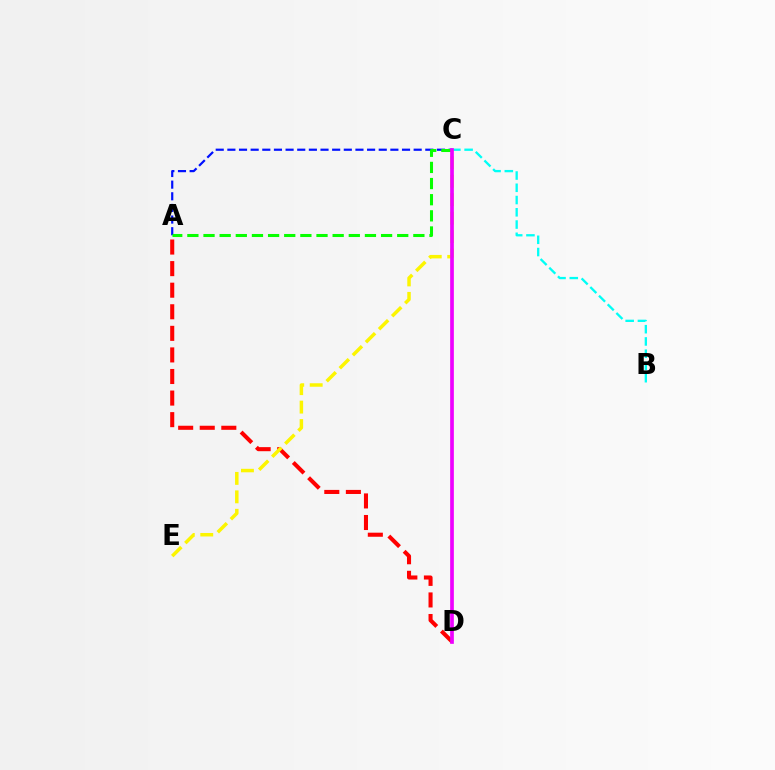{('A', 'D'): [{'color': '#ff0000', 'line_style': 'dashed', 'thickness': 2.93}], ('B', 'C'): [{'color': '#00fff6', 'line_style': 'dashed', 'thickness': 1.66}], ('A', 'C'): [{'color': '#0010ff', 'line_style': 'dashed', 'thickness': 1.58}, {'color': '#08ff00', 'line_style': 'dashed', 'thickness': 2.19}], ('C', 'E'): [{'color': '#fcf500', 'line_style': 'dashed', 'thickness': 2.51}], ('C', 'D'): [{'color': '#ee00ff', 'line_style': 'solid', 'thickness': 2.66}]}